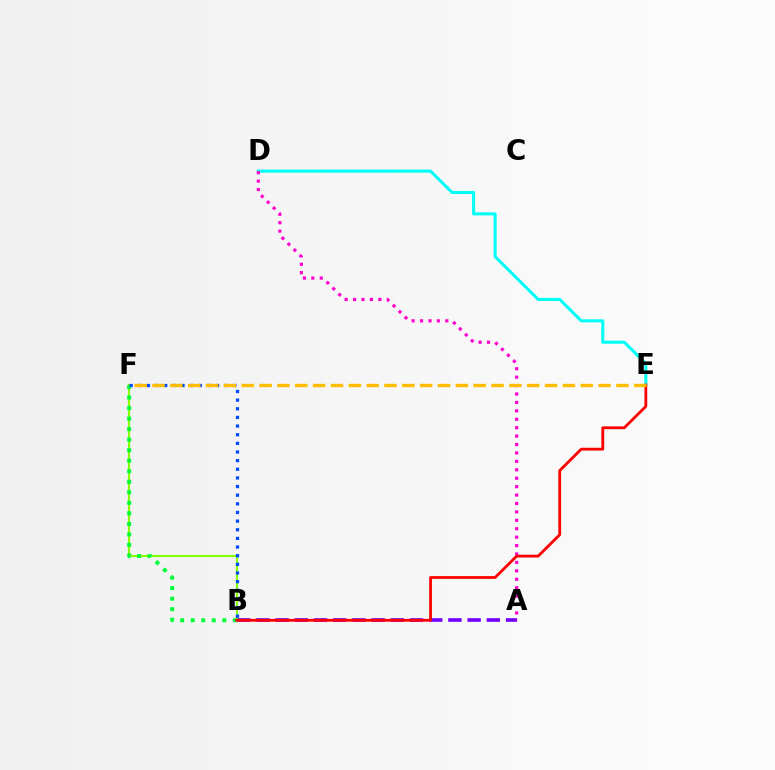{('A', 'B'): [{'color': '#7200ff', 'line_style': 'dashed', 'thickness': 2.61}], ('B', 'F'): [{'color': '#84ff00', 'line_style': 'solid', 'thickness': 1.52}, {'color': '#00ff39', 'line_style': 'dotted', 'thickness': 2.86}, {'color': '#004bff', 'line_style': 'dotted', 'thickness': 2.35}], ('D', 'E'): [{'color': '#00fff6', 'line_style': 'solid', 'thickness': 2.2}], ('A', 'D'): [{'color': '#ff00cf', 'line_style': 'dotted', 'thickness': 2.29}], ('B', 'E'): [{'color': '#ff0000', 'line_style': 'solid', 'thickness': 2.02}], ('E', 'F'): [{'color': '#ffbd00', 'line_style': 'dashed', 'thickness': 2.42}]}